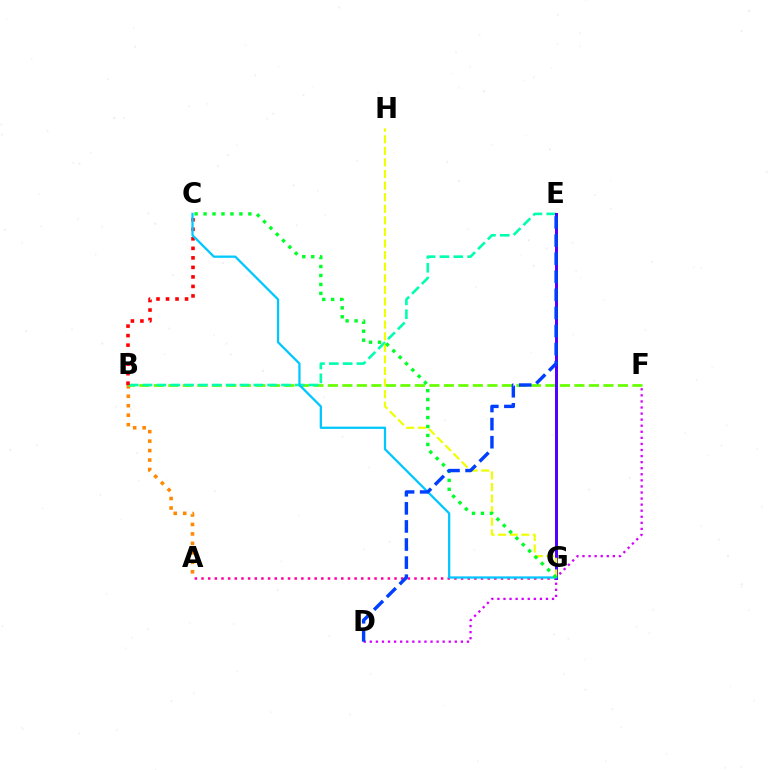{('A', 'G'): [{'color': '#ff00a0', 'line_style': 'dotted', 'thickness': 1.81}], ('A', 'B'): [{'color': '#ff8800', 'line_style': 'dotted', 'thickness': 2.57}], ('B', 'F'): [{'color': '#66ff00', 'line_style': 'dashed', 'thickness': 1.97}], ('B', 'E'): [{'color': '#00ffaf', 'line_style': 'dashed', 'thickness': 1.88}], ('D', 'F'): [{'color': '#d600ff', 'line_style': 'dotted', 'thickness': 1.65}], ('E', 'G'): [{'color': '#4f00ff', 'line_style': 'solid', 'thickness': 2.14}], ('B', 'C'): [{'color': '#ff0000', 'line_style': 'dotted', 'thickness': 2.59}], ('G', 'H'): [{'color': '#eeff00', 'line_style': 'dashed', 'thickness': 1.57}], ('C', 'G'): [{'color': '#00c7ff', 'line_style': 'solid', 'thickness': 1.63}, {'color': '#00ff27', 'line_style': 'dotted', 'thickness': 2.43}], ('D', 'E'): [{'color': '#003fff', 'line_style': 'dashed', 'thickness': 2.46}]}